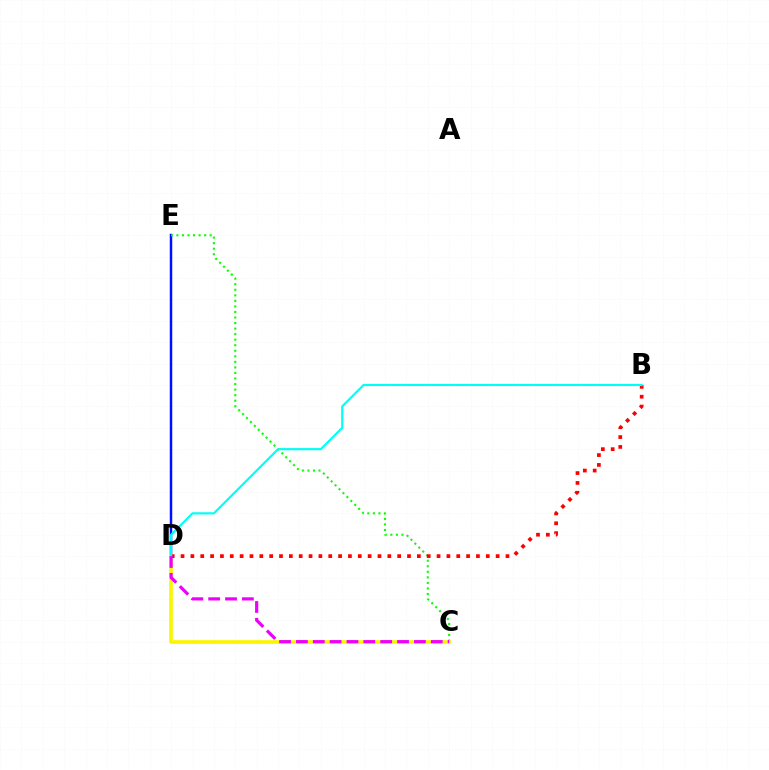{('D', 'E'): [{'color': '#0010ff', 'line_style': 'solid', 'thickness': 1.79}], ('C', 'E'): [{'color': '#08ff00', 'line_style': 'dotted', 'thickness': 1.51}], ('C', 'D'): [{'color': '#fcf500', 'line_style': 'solid', 'thickness': 2.61}, {'color': '#ee00ff', 'line_style': 'dashed', 'thickness': 2.29}], ('B', 'D'): [{'color': '#ff0000', 'line_style': 'dotted', 'thickness': 2.68}, {'color': '#00fff6', 'line_style': 'solid', 'thickness': 1.56}]}